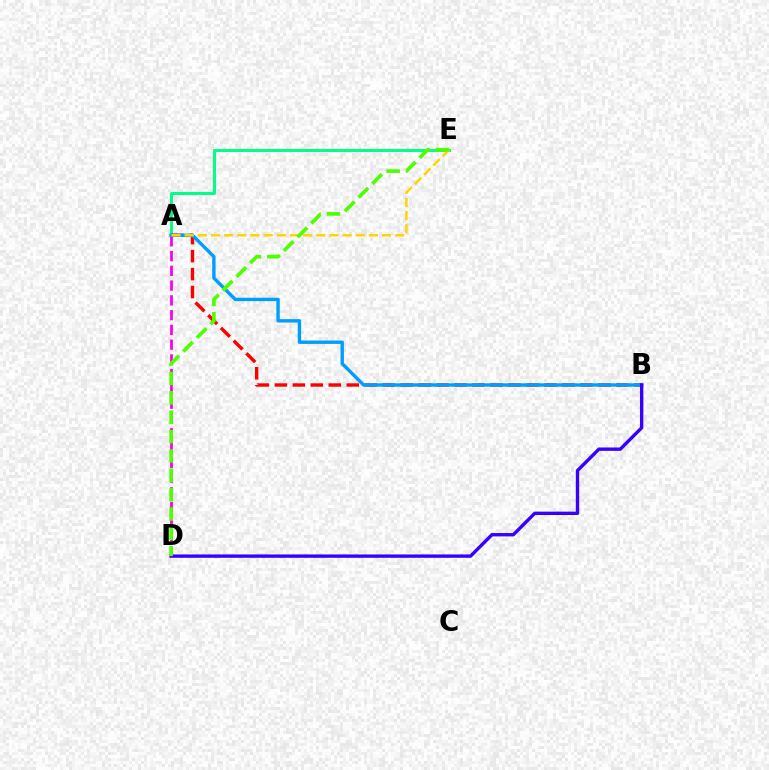{('A', 'D'): [{'color': '#ff00ed', 'line_style': 'dashed', 'thickness': 2.01}], ('A', 'E'): [{'color': '#00ff86', 'line_style': 'solid', 'thickness': 2.16}, {'color': '#ffd500', 'line_style': 'dashed', 'thickness': 1.79}], ('A', 'B'): [{'color': '#ff0000', 'line_style': 'dashed', 'thickness': 2.44}, {'color': '#009eff', 'line_style': 'solid', 'thickness': 2.44}], ('B', 'D'): [{'color': '#3700ff', 'line_style': 'solid', 'thickness': 2.43}], ('D', 'E'): [{'color': '#4fff00', 'line_style': 'dashed', 'thickness': 2.63}]}